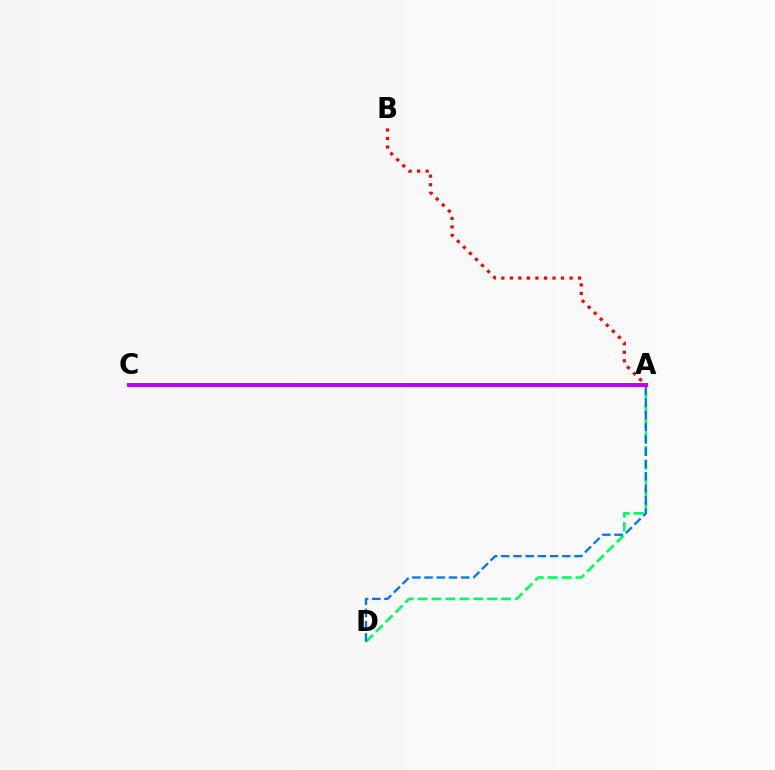{('A', 'C'): [{'color': '#d1ff00', 'line_style': 'dotted', 'thickness': 2.67}, {'color': '#b900ff', 'line_style': 'solid', 'thickness': 2.85}], ('A', 'D'): [{'color': '#00ff5c', 'line_style': 'dashed', 'thickness': 1.89}, {'color': '#0074ff', 'line_style': 'dashed', 'thickness': 1.66}], ('A', 'B'): [{'color': '#ff0000', 'line_style': 'dotted', 'thickness': 2.32}]}